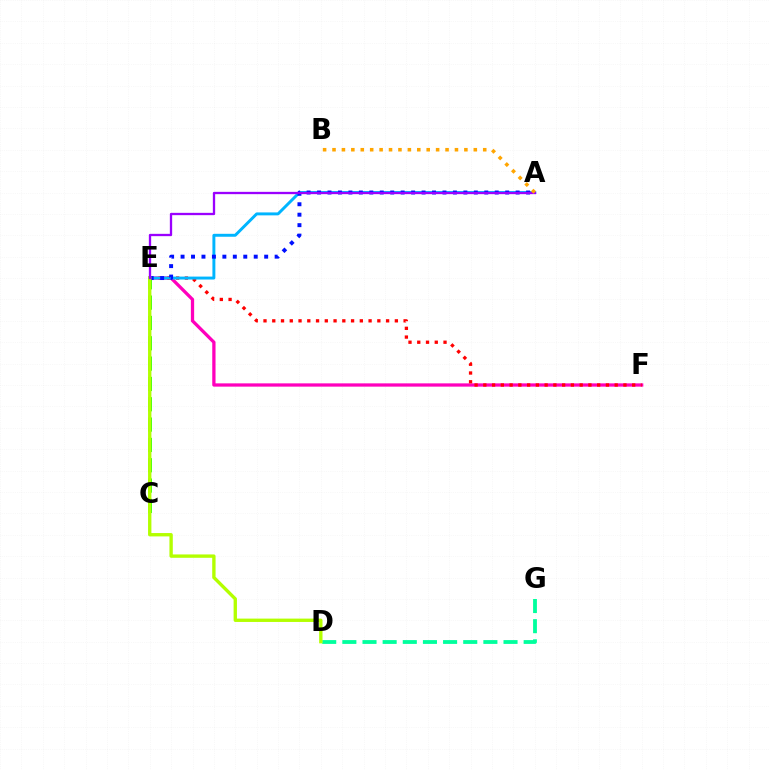{('E', 'F'): [{'color': '#ff00bd', 'line_style': 'solid', 'thickness': 2.36}, {'color': '#ff0000', 'line_style': 'dotted', 'thickness': 2.38}], ('D', 'G'): [{'color': '#00ff9d', 'line_style': 'dashed', 'thickness': 2.74}], ('C', 'E'): [{'color': '#08ff00', 'line_style': 'dashed', 'thickness': 2.76}], ('A', 'E'): [{'color': '#00b5ff', 'line_style': 'solid', 'thickness': 2.12}, {'color': '#0010ff', 'line_style': 'dotted', 'thickness': 2.84}, {'color': '#9b00ff', 'line_style': 'solid', 'thickness': 1.66}], ('D', 'E'): [{'color': '#b3ff00', 'line_style': 'solid', 'thickness': 2.41}], ('A', 'B'): [{'color': '#ffa500', 'line_style': 'dotted', 'thickness': 2.56}]}